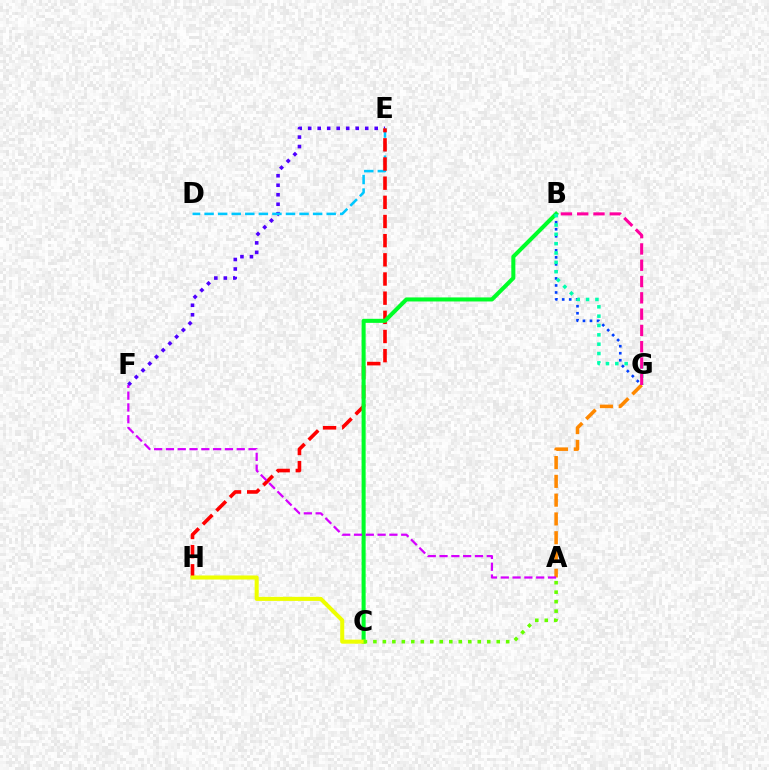{('E', 'F'): [{'color': '#4f00ff', 'line_style': 'dotted', 'thickness': 2.58}], ('D', 'E'): [{'color': '#00c7ff', 'line_style': 'dashed', 'thickness': 1.84}], ('E', 'H'): [{'color': '#ff0000', 'line_style': 'dashed', 'thickness': 2.6}], ('B', 'C'): [{'color': '#00ff27', 'line_style': 'solid', 'thickness': 2.91}], ('B', 'G'): [{'color': '#003fff', 'line_style': 'dotted', 'thickness': 1.91}, {'color': '#00ffaf', 'line_style': 'dotted', 'thickness': 2.54}, {'color': '#ff00a0', 'line_style': 'dashed', 'thickness': 2.21}], ('A', 'G'): [{'color': '#ff8800', 'line_style': 'dashed', 'thickness': 2.55}], ('A', 'F'): [{'color': '#d600ff', 'line_style': 'dashed', 'thickness': 1.6}], ('C', 'H'): [{'color': '#eeff00', 'line_style': 'solid', 'thickness': 2.91}], ('A', 'C'): [{'color': '#66ff00', 'line_style': 'dotted', 'thickness': 2.58}]}